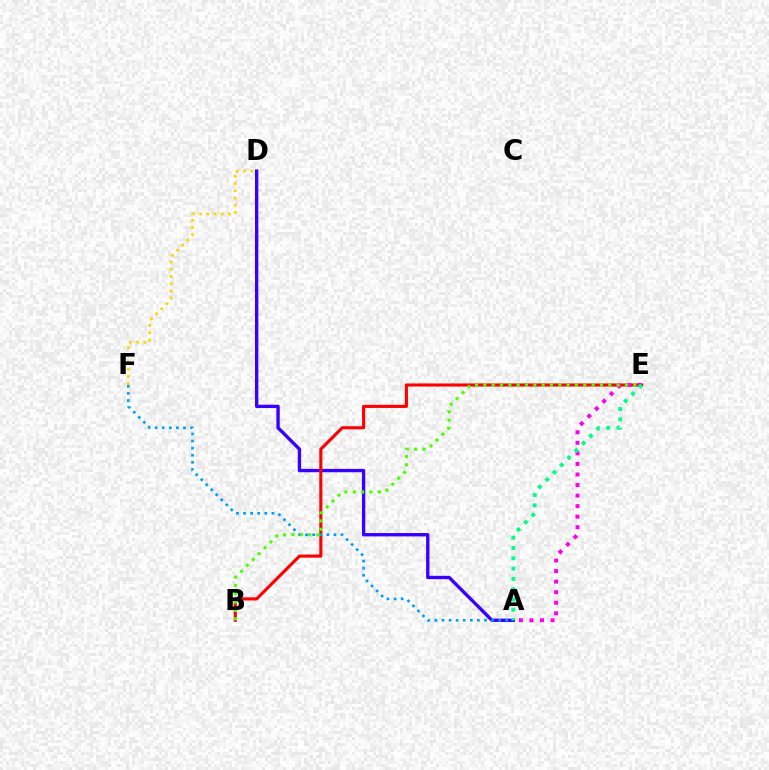{('A', 'D'): [{'color': '#3700ff', 'line_style': 'solid', 'thickness': 2.42}], ('B', 'E'): [{'color': '#ff0000', 'line_style': 'solid', 'thickness': 2.24}, {'color': '#4fff00', 'line_style': 'dotted', 'thickness': 2.26}], ('A', 'F'): [{'color': '#009eff', 'line_style': 'dotted', 'thickness': 1.93}], ('A', 'E'): [{'color': '#ff00ed', 'line_style': 'dotted', 'thickness': 2.87}, {'color': '#00ff86', 'line_style': 'dotted', 'thickness': 2.8}], ('D', 'F'): [{'color': '#ffd500', 'line_style': 'dotted', 'thickness': 1.96}]}